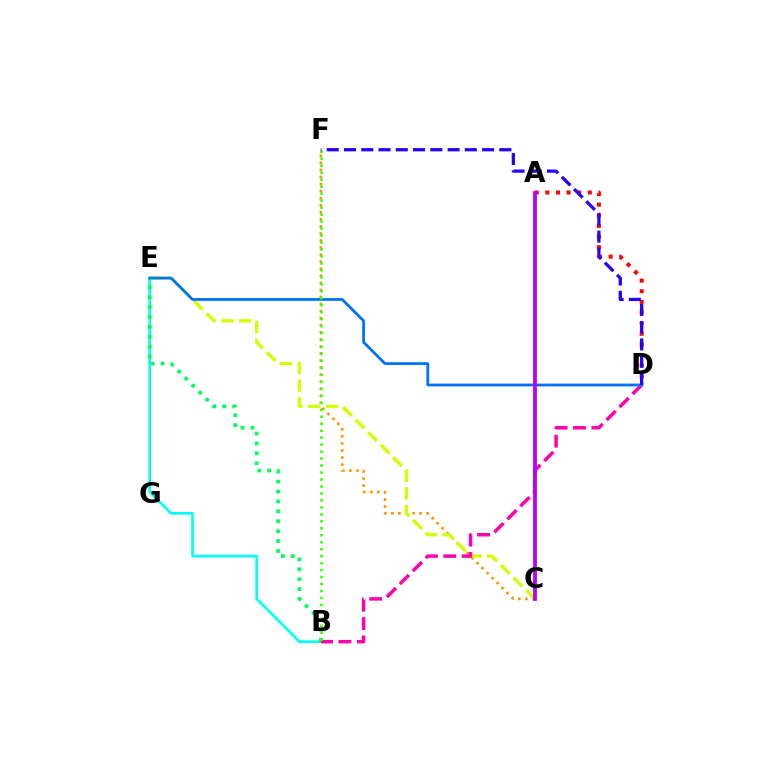{('C', 'F'): [{'color': '#ff9400', 'line_style': 'dotted', 'thickness': 1.92}], ('C', 'E'): [{'color': '#d1ff00', 'line_style': 'dashed', 'thickness': 2.41}], ('B', 'E'): [{'color': '#00fff6', 'line_style': 'solid', 'thickness': 1.91}, {'color': '#00ff5c', 'line_style': 'dotted', 'thickness': 2.7}], ('B', 'D'): [{'color': '#ff00ac', 'line_style': 'dashed', 'thickness': 2.5}], ('D', 'E'): [{'color': '#0074ff', 'line_style': 'solid', 'thickness': 2.03}], ('A', 'D'): [{'color': '#ff0000', 'line_style': 'dotted', 'thickness': 2.89}], ('A', 'C'): [{'color': '#b900ff', 'line_style': 'solid', 'thickness': 2.73}], ('B', 'F'): [{'color': '#3dff00', 'line_style': 'dotted', 'thickness': 1.89}], ('D', 'F'): [{'color': '#2500ff', 'line_style': 'dashed', 'thickness': 2.34}]}